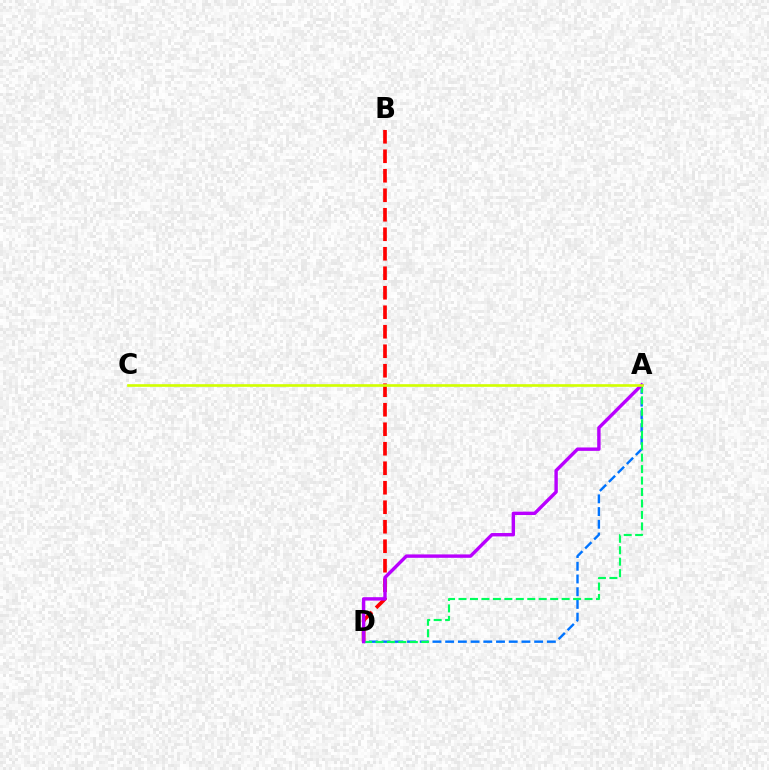{('B', 'D'): [{'color': '#ff0000', 'line_style': 'dashed', 'thickness': 2.65}], ('A', 'D'): [{'color': '#0074ff', 'line_style': 'dashed', 'thickness': 1.73}, {'color': '#00ff5c', 'line_style': 'dashed', 'thickness': 1.56}, {'color': '#b900ff', 'line_style': 'solid', 'thickness': 2.45}], ('A', 'C'): [{'color': '#d1ff00', 'line_style': 'solid', 'thickness': 1.91}]}